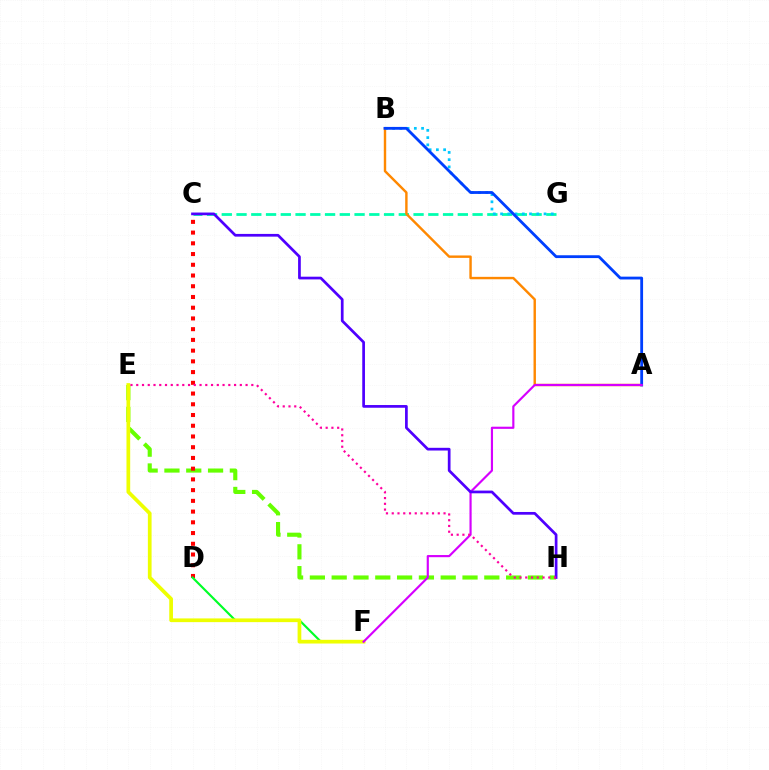{('C', 'G'): [{'color': '#00ffaf', 'line_style': 'dashed', 'thickness': 2.0}], ('B', 'G'): [{'color': '#00c7ff', 'line_style': 'dotted', 'thickness': 1.97}], ('E', 'H'): [{'color': '#66ff00', 'line_style': 'dashed', 'thickness': 2.96}, {'color': '#ff00a0', 'line_style': 'dotted', 'thickness': 1.56}], ('A', 'B'): [{'color': '#ff8800', 'line_style': 'solid', 'thickness': 1.74}, {'color': '#003fff', 'line_style': 'solid', 'thickness': 2.03}], ('C', 'D'): [{'color': '#ff0000', 'line_style': 'dotted', 'thickness': 2.92}], ('D', 'F'): [{'color': '#00ff27', 'line_style': 'solid', 'thickness': 1.55}], ('E', 'F'): [{'color': '#eeff00', 'line_style': 'solid', 'thickness': 2.68}], ('A', 'F'): [{'color': '#d600ff', 'line_style': 'solid', 'thickness': 1.56}], ('C', 'H'): [{'color': '#4f00ff', 'line_style': 'solid', 'thickness': 1.96}]}